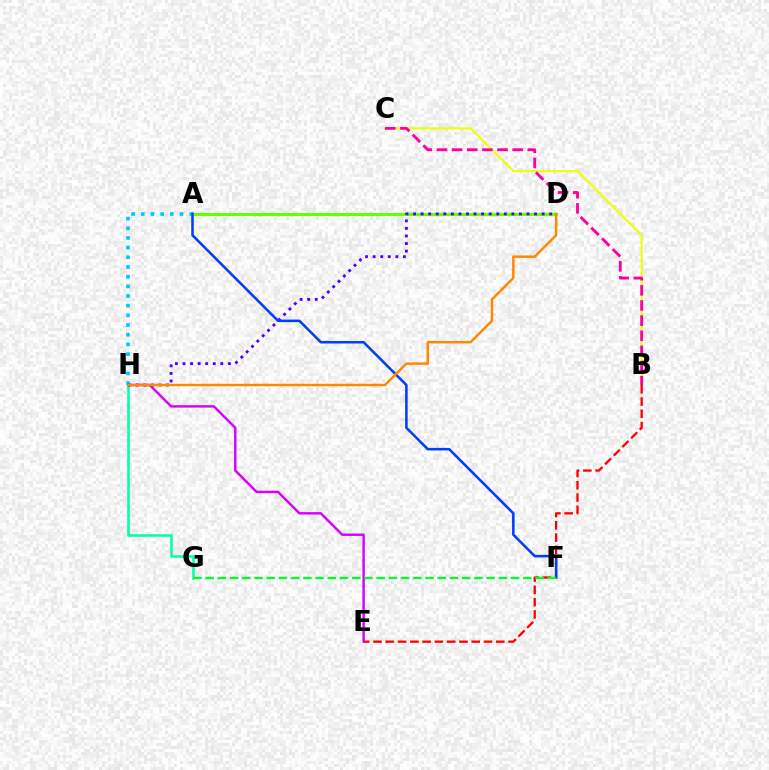{('G', 'H'): [{'color': '#00ffaf', 'line_style': 'solid', 'thickness': 1.84}], ('A', 'H'): [{'color': '#00c7ff', 'line_style': 'dotted', 'thickness': 2.63}], ('B', 'C'): [{'color': '#eeff00', 'line_style': 'solid', 'thickness': 1.51}, {'color': '#ff00a0', 'line_style': 'dashed', 'thickness': 2.06}], ('B', 'E'): [{'color': '#ff0000', 'line_style': 'dashed', 'thickness': 1.67}], ('E', 'H'): [{'color': '#d600ff', 'line_style': 'solid', 'thickness': 1.75}], ('A', 'D'): [{'color': '#66ff00', 'line_style': 'solid', 'thickness': 2.29}], ('D', 'H'): [{'color': '#4f00ff', 'line_style': 'dotted', 'thickness': 2.05}, {'color': '#ff8800', 'line_style': 'solid', 'thickness': 1.77}], ('A', 'F'): [{'color': '#003fff', 'line_style': 'solid', 'thickness': 1.84}], ('F', 'G'): [{'color': '#00ff27', 'line_style': 'dashed', 'thickness': 1.66}]}